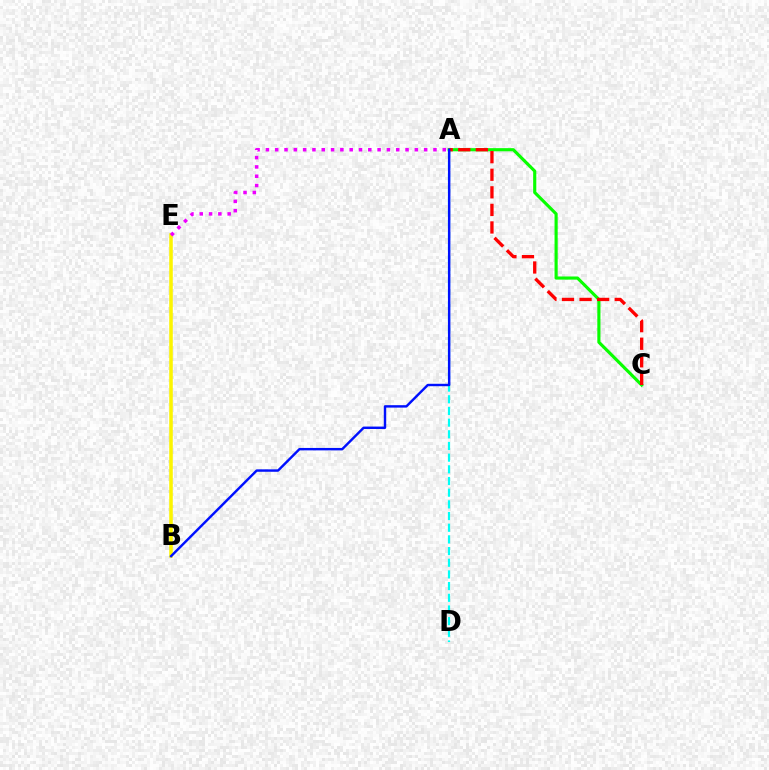{('A', 'C'): [{'color': '#08ff00', 'line_style': 'solid', 'thickness': 2.26}, {'color': '#ff0000', 'line_style': 'dashed', 'thickness': 2.39}], ('A', 'D'): [{'color': '#00fff6', 'line_style': 'dashed', 'thickness': 1.59}], ('B', 'E'): [{'color': '#fcf500', 'line_style': 'solid', 'thickness': 2.56}], ('A', 'E'): [{'color': '#ee00ff', 'line_style': 'dotted', 'thickness': 2.53}], ('A', 'B'): [{'color': '#0010ff', 'line_style': 'solid', 'thickness': 1.75}]}